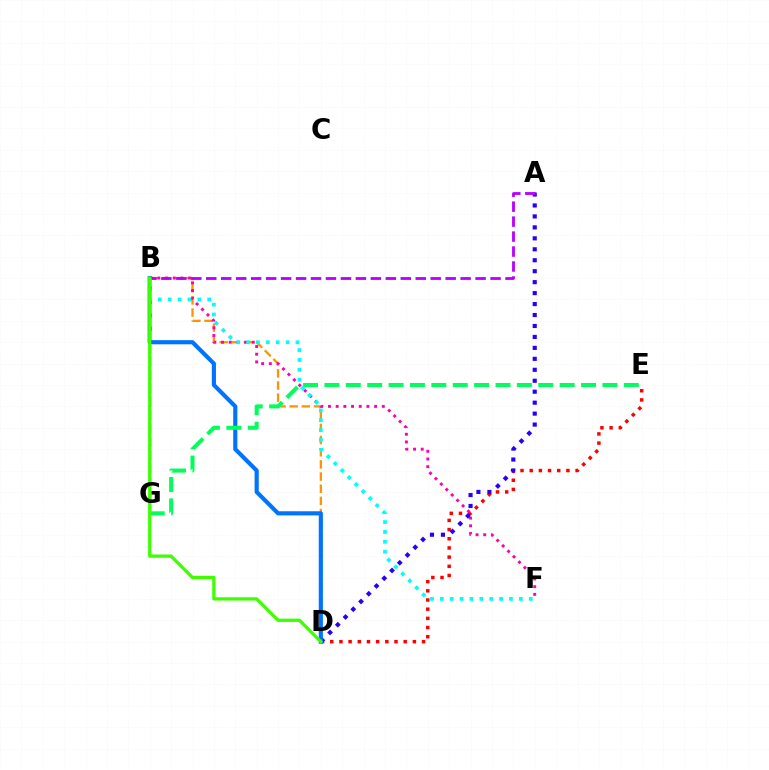{('D', 'E'): [{'color': '#ff0000', 'line_style': 'dotted', 'thickness': 2.49}], ('B', 'D'): [{'color': '#ff9400', 'line_style': 'dashed', 'thickness': 1.65}, {'color': '#0074ff', 'line_style': 'solid', 'thickness': 2.98}, {'color': '#3dff00', 'line_style': 'solid', 'thickness': 2.35}], ('B', 'F'): [{'color': '#ff00ac', 'line_style': 'dotted', 'thickness': 2.09}, {'color': '#00fff6', 'line_style': 'dotted', 'thickness': 2.68}], ('A', 'D'): [{'color': '#2500ff', 'line_style': 'dotted', 'thickness': 2.98}], ('B', 'G'): [{'color': '#d1ff00', 'line_style': 'dashed', 'thickness': 1.81}], ('E', 'G'): [{'color': '#00ff5c', 'line_style': 'dashed', 'thickness': 2.91}], ('A', 'B'): [{'color': '#b900ff', 'line_style': 'dashed', 'thickness': 2.03}]}